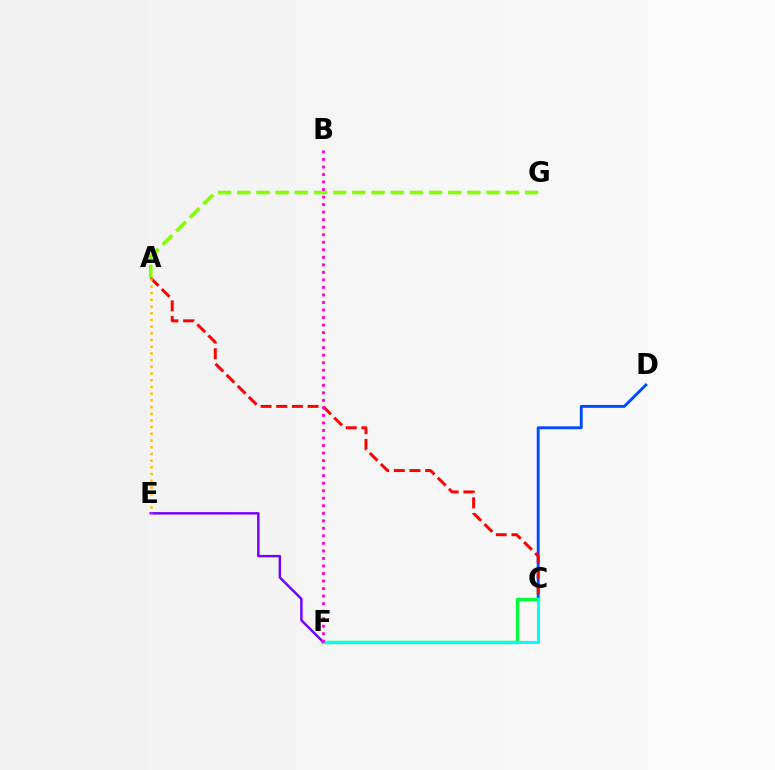{('C', 'D'): [{'color': '#004bff', 'line_style': 'solid', 'thickness': 2.08}], ('C', 'F'): [{'color': '#00ff39', 'line_style': 'solid', 'thickness': 2.45}, {'color': '#00fff6', 'line_style': 'solid', 'thickness': 2.2}], ('A', 'G'): [{'color': '#84ff00', 'line_style': 'dashed', 'thickness': 2.61}], ('E', 'F'): [{'color': '#7200ff', 'line_style': 'solid', 'thickness': 1.75}], ('A', 'C'): [{'color': '#ff0000', 'line_style': 'dashed', 'thickness': 2.13}], ('B', 'F'): [{'color': '#ff00cf', 'line_style': 'dotted', 'thickness': 2.05}], ('A', 'E'): [{'color': '#ffbd00', 'line_style': 'dotted', 'thickness': 1.82}]}